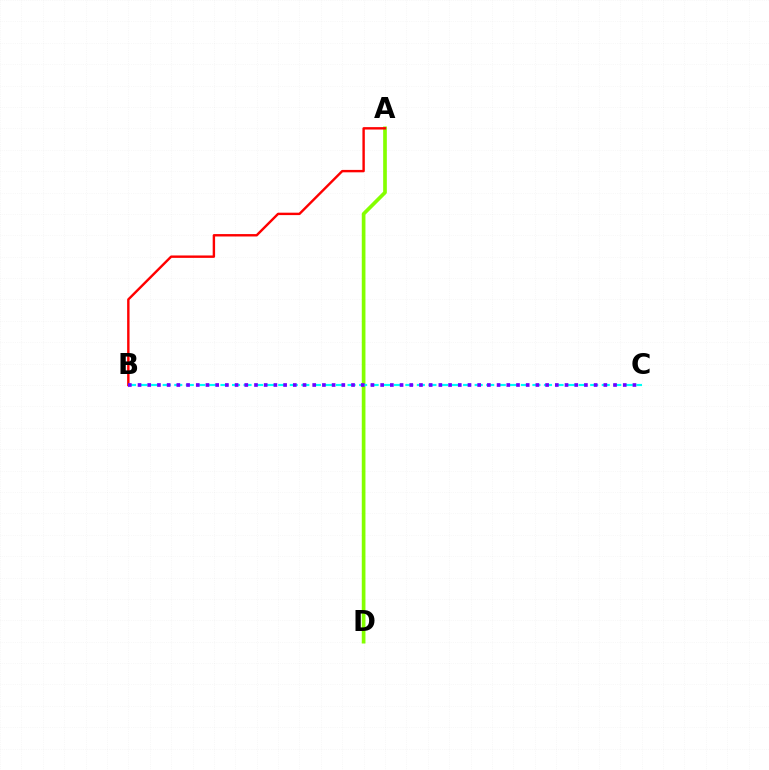{('A', 'D'): [{'color': '#84ff00', 'line_style': 'solid', 'thickness': 2.65}], ('B', 'C'): [{'color': '#00fff6', 'line_style': 'dashed', 'thickness': 1.57}, {'color': '#7200ff', 'line_style': 'dotted', 'thickness': 2.64}], ('A', 'B'): [{'color': '#ff0000', 'line_style': 'solid', 'thickness': 1.73}]}